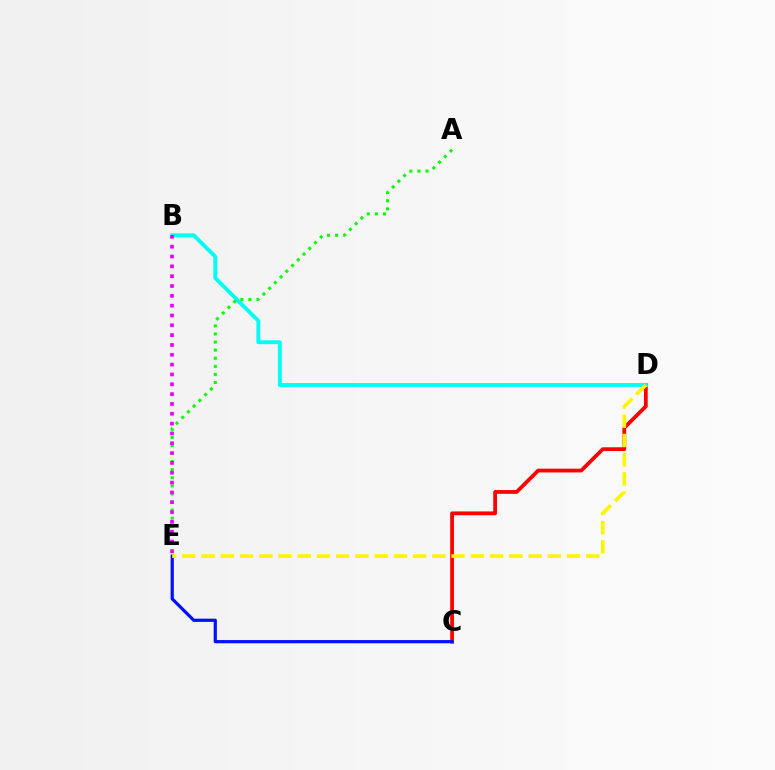{('C', 'D'): [{'color': '#ff0000', 'line_style': 'solid', 'thickness': 2.72}], ('B', 'D'): [{'color': '#00fff6', 'line_style': 'solid', 'thickness': 2.8}], ('A', 'E'): [{'color': '#08ff00', 'line_style': 'dotted', 'thickness': 2.2}], ('C', 'E'): [{'color': '#0010ff', 'line_style': 'solid', 'thickness': 2.31}], ('B', 'E'): [{'color': '#ee00ff', 'line_style': 'dotted', 'thickness': 2.67}], ('D', 'E'): [{'color': '#fcf500', 'line_style': 'dashed', 'thickness': 2.61}]}